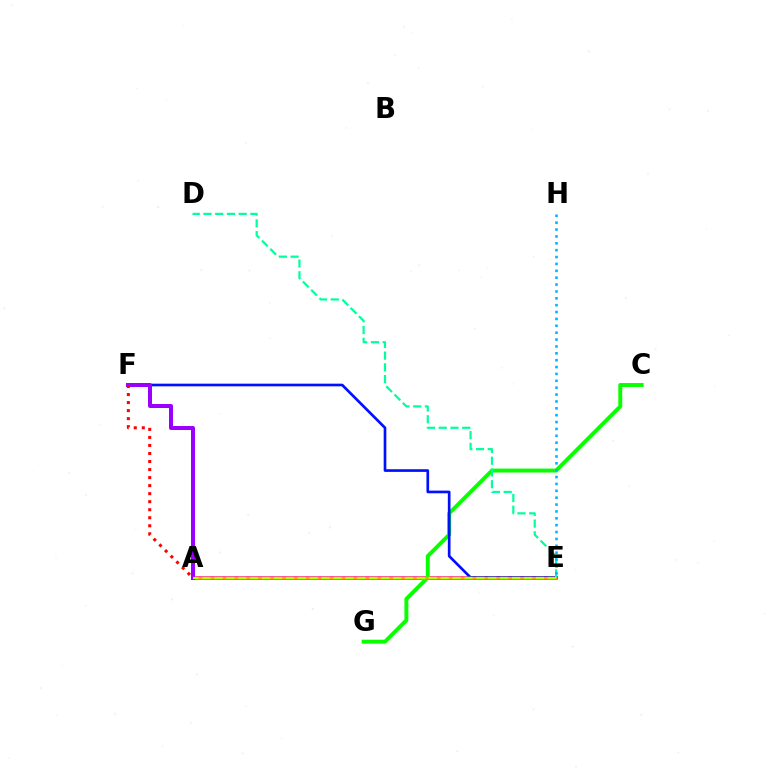{('A', 'E'): [{'color': '#ff00bd', 'line_style': 'solid', 'thickness': 2.56}, {'color': '#ffa500', 'line_style': 'solid', 'thickness': 1.77}, {'color': '#b3ff00', 'line_style': 'dashed', 'thickness': 1.62}], ('C', 'G'): [{'color': '#08ff00', 'line_style': 'solid', 'thickness': 2.82}], ('E', 'F'): [{'color': '#0010ff', 'line_style': 'solid', 'thickness': 1.92}], ('A', 'F'): [{'color': '#9b00ff', 'line_style': 'solid', 'thickness': 2.87}, {'color': '#ff0000', 'line_style': 'dotted', 'thickness': 2.18}], ('D', 'E'): [{'color': '#00ff9d', 'line_style': 'dashed', 'thickness': 1.59}], ('E', 'H'): [{'color': '#00b5ff', 'line_style': 'dotted', 'thickness': 1.87}]}